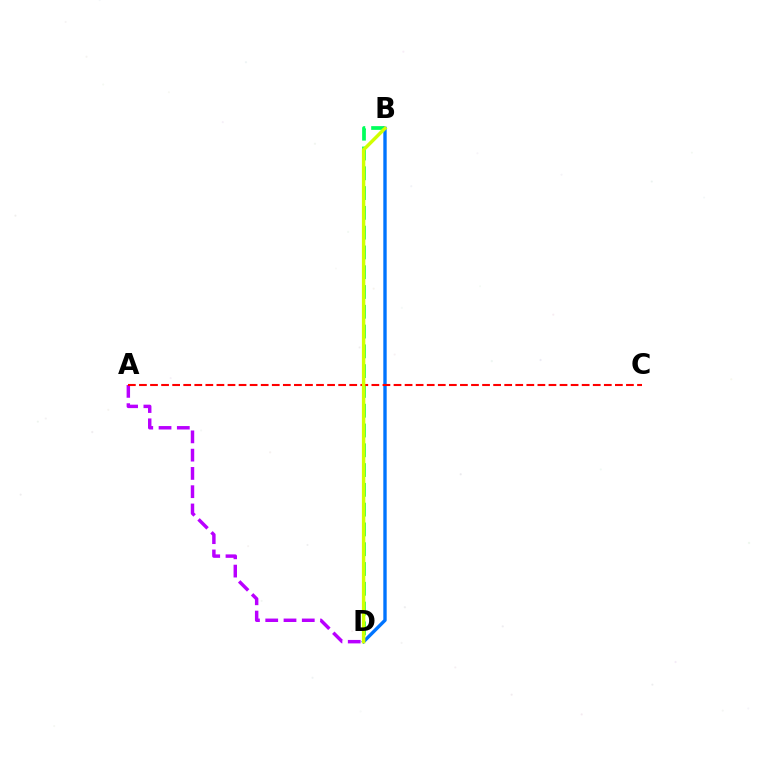{('B', 'D'): [{'color': '#00ff5c', 'line_style': 'dashed', 'thickness': 2.69}, {'color': '#0074ff', 'line_style': 'solid', 'thickness': 2.42}, {'color': '#d1ff00', 'line_style': 'solid', 'thickness': 2.47}], ('A', 'D'): [{'color': '#b900ff', 'line_style': 'dashed', 'thickness': 2.48}], ('A', 'C'): [{'color': '#ff0000', 'line_style': 'dashed', 'thickness': 1.5}]}